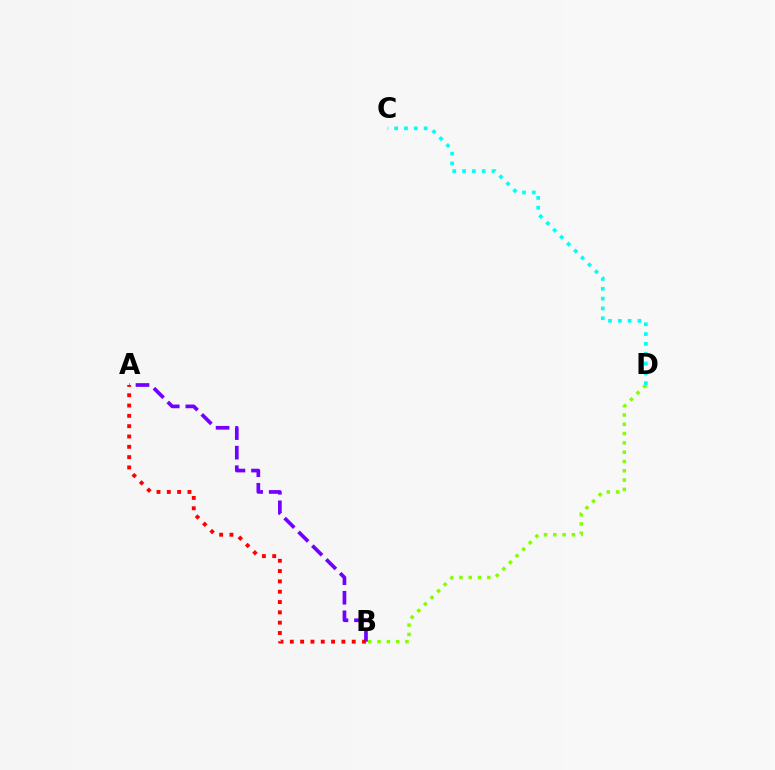{('A', 'B'): [{'color': '#7200ff', 'line_style': 'dashed', 'thickness': 2.66}, {'color': '#ff0000', 'line_style': 'dotted', 'thickness': 2.8}], ('B', 'D'): [{'color': '#84ff00', 'line_style': 'dotted', 'thickness': 2.53}], ('C', 'D'): [{'color': '#00fff6', 'line_style': 'dotted', 'thickness': 2.67}]}